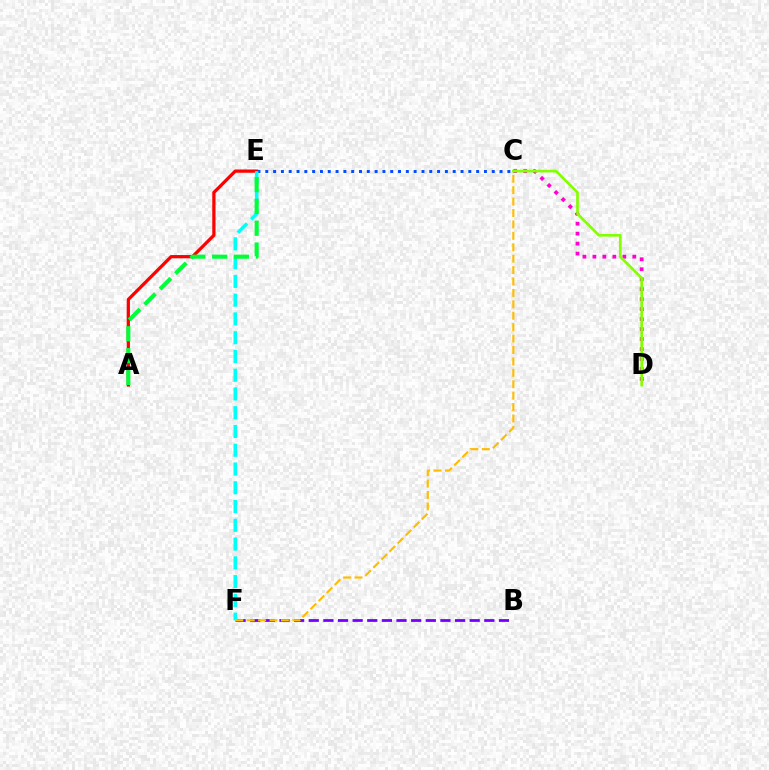{('B', 'F'): [{'color': '#7200ff', 'line_style': 'dashed', 'thickness': 1.99}], ('A', 'E'): [{'color': '#ff0000', 'line_style': 'solid', 'thickness': 2.33}, {'color': '#00ff39', 'line_style': 'dashed', 'thickness': 2.96}], ('C', 'E'): [{'color': '#004bff', 'line_style': 'dotted', 'thickness': 2.12}], ('E', 'F'): [{'color': '#00fff6', 'line_style': 'dashed', 'thickness': 2.55}], ('C', 'D'): [{'color': '#ff00cf', 'line_style': 'dotted', 'thickness': 2.71}, {'color': '#84ff00', 'line_style': 'solid', 'thickness': 1.92}], ('C', 'F'): [{'color': '#ffbd00', 'line_style': 'dashed', 'thickness': 1.55}]}